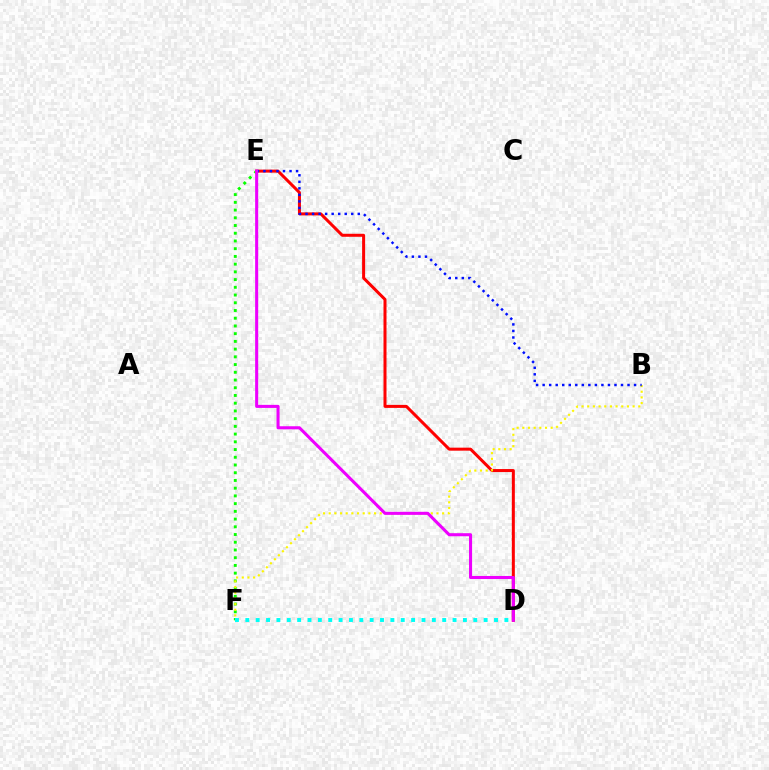{('E', 'F'): [{'color': '#08ff00', 'line_style': 'dotted', 'thickness': 2.1}], ('D', 'E'): [{'color': '#ff0000', 'line_style': 'solid', 'thickness': 2.17}, {'color': '#ee00ff', 'line_style': 'solid', 'thickness': 2.2}], ('B', 'F'): [{'color': '#fcf500', 'line_style': 'dotted', 'thickness': 1.54}], ('D', 'F'): [{'color': '#00fff6', 'line_style': 'dotted', 'thickness': 2.82}], ('B', 'E'): [{'color': '#0010ff', 'line_style': 'dotted', 'thickness': 1.77}]}